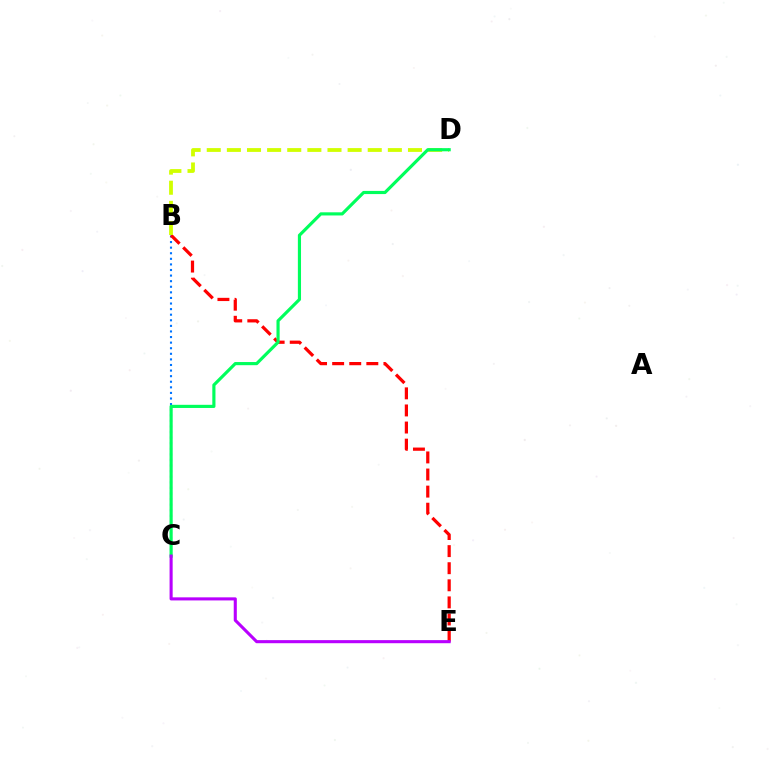{('B', 'C'): [{'color': '#0074ff', 'line_style': 'dotted', 'thickness': 1.52}], ('B', 'E'): [{'color': '#ff0000', 'line_style': 'dashed', 'thickness': 2.32}], ('B', 'D'): [{'color': '#d1ff00', 'line_style': 'dashed', 'thickness': 2.73}], ('C', 'D'): [{'color': '#00ff5c', 'line_style': 'solid', 'thickness': 2.27}], ('C', 'E'): [{'color': '#b900ff', 'line_style': 'solid', 'thickness': 2.22}]}